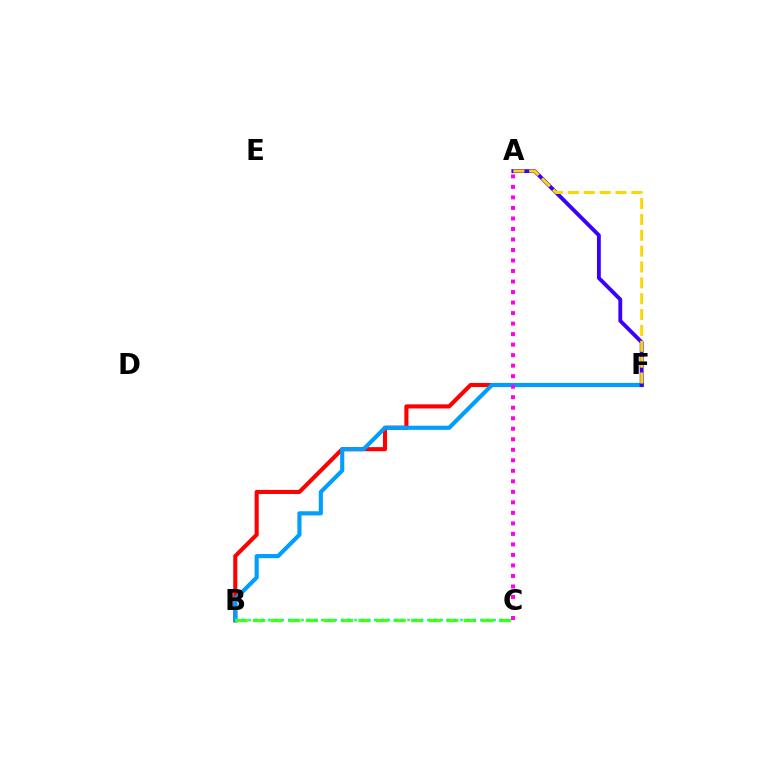{('B', 'F'): [{'color': '#ff0000', 'line_style': 'solid', 'thickness': 2.94}, {'color': '#009eff', 'line_style': 'solid', 'thickness': 2.97}], ('A', 'F'): [{'color': '#3700ff', 'line_style': 'solid', 'thickness': 2.76}, {'color': '#ffd500', 'line_style': 'dashed', 'thickness': 2.15}], ('B', 'C'): [{'color': '#4fff00', 'line_style': 'dashed', 'thickness': 2.39}, {'color': '#00ff86', 'line_style': 'dotted', 'thickness': 1.8}], ('A', 'C'): [{'color': '#ff00ed', 'line_style': 'dotted', 'thickness': 2.86}]}